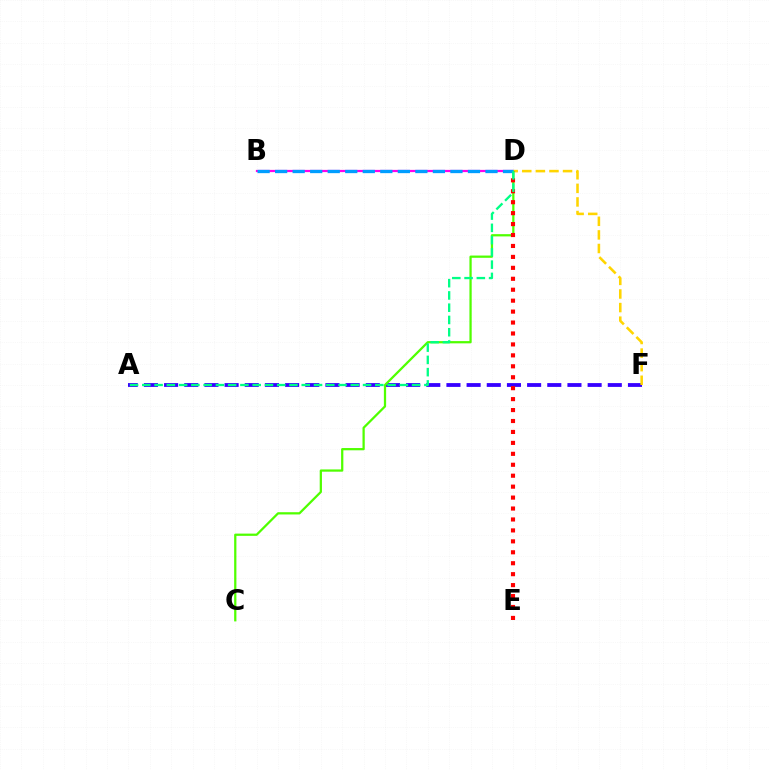{('B', 'D'): [{'color': '#ff00ed', 'line_style': 'solid', 'thickness': 1.61}, {'color': '#009eff', 'line_style': 'dashed', 'thickness': 2.38}], ('A', 'F'): [{'color': '#3700ff', 'line_style': 'dashed', 'thickness': 2.74}], ('C', 'D'): [{'color': '#4fff00', 'line_style': 'solid', 'thickness': 1.62}], ('D', 'F'): [{'color': '#ffd500', 'line_style': 'dashed', 'thickness': 1.85}], ('D', 'E'): [{'color': '#ff0000', 'line_style': 'dotted', 'thickness': 2.97}], ('A', 'D'): [{'color': '#00ff86', 'line_style': 'dashed', 'thickness': 1.67}]}